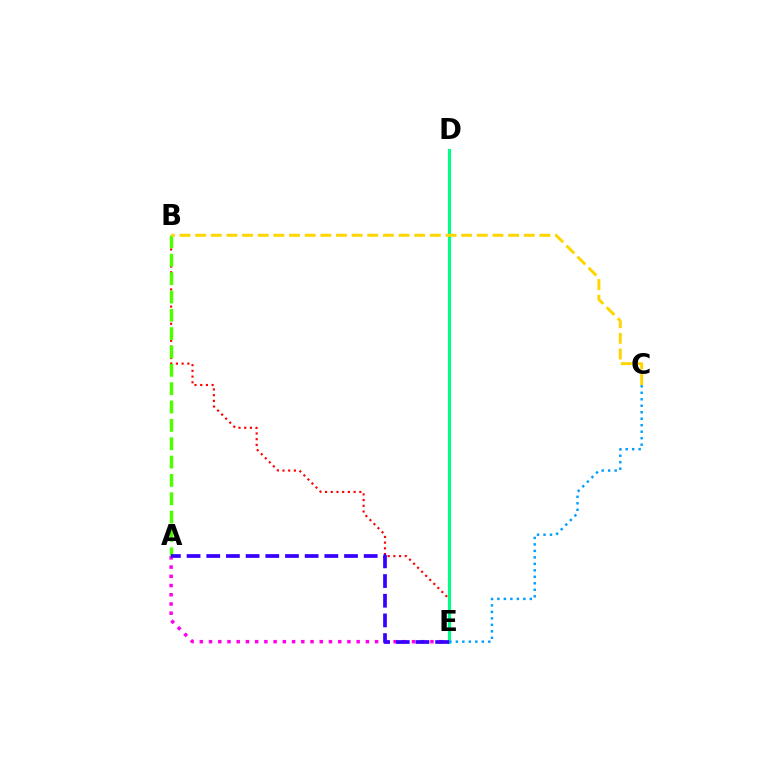{('B', 'E'): [{'color': '#ff0000', 'line_style': 'dotted', 'thickness': 1.55}], ('D', 'E'): [{'color': '#00ff86', 'line_style': 'solid', 'thickness': 2.27}], ('C', 'E'): [{'color': '#009eff', 'line_style': 'dotted', 'thickness': 1.76}], ('A', 'B'): [{'color': '#4fff00', 'line_style': 'dashed', 'thickness': 2.49}], ('A', 'E'): [{'color': '#ff00ed', 'line_style': 'dotted', 'thickness': 2.51}, {'color': '#3700ff', 'line_style': 'dashed', 'thickness': 2.67}], ('B', 'C'): [{'color': '#ffd500', 'line_style': 'dashed', 'thickness': 2.13}]}